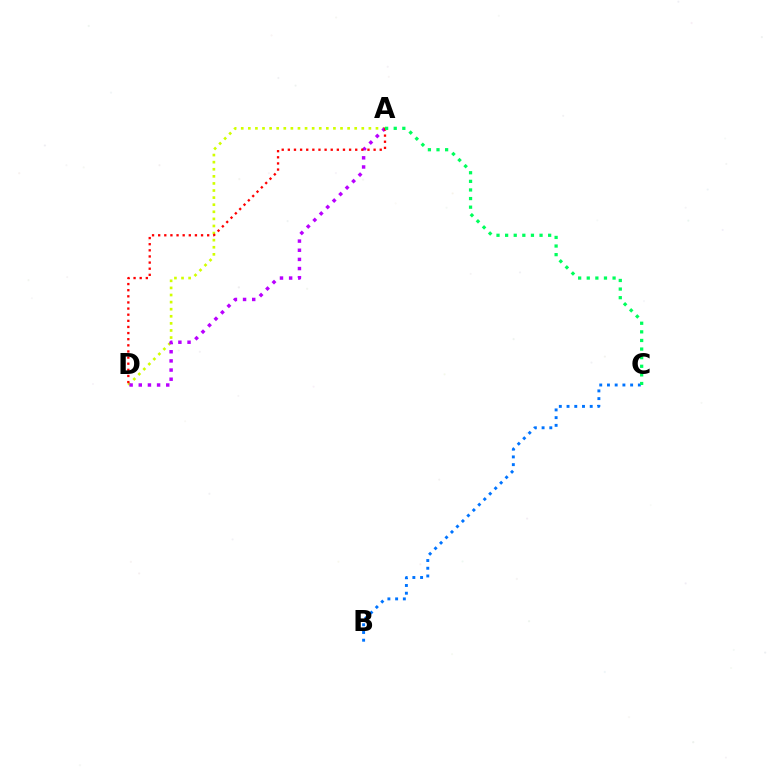{('A', 'D'): [{'color': '#d1ff00', 'line_style': 'dotted', 'thickness': 1.93}, {'color': '#b900ff', 'line_style': 'dotted', 'thickness': 2.49}, {'color': '#ff0000', 'line_style': 'dotted', 'thickness': 1.66}], ('B', 'C'): [{'color': '#0074ff', 'line_style': 'dotted', 'thickness': 2.1}], ('A', 'C'): [{'color': '#00ff5c', 'line_style': 'dotted', 'thickness': 2.34}]}